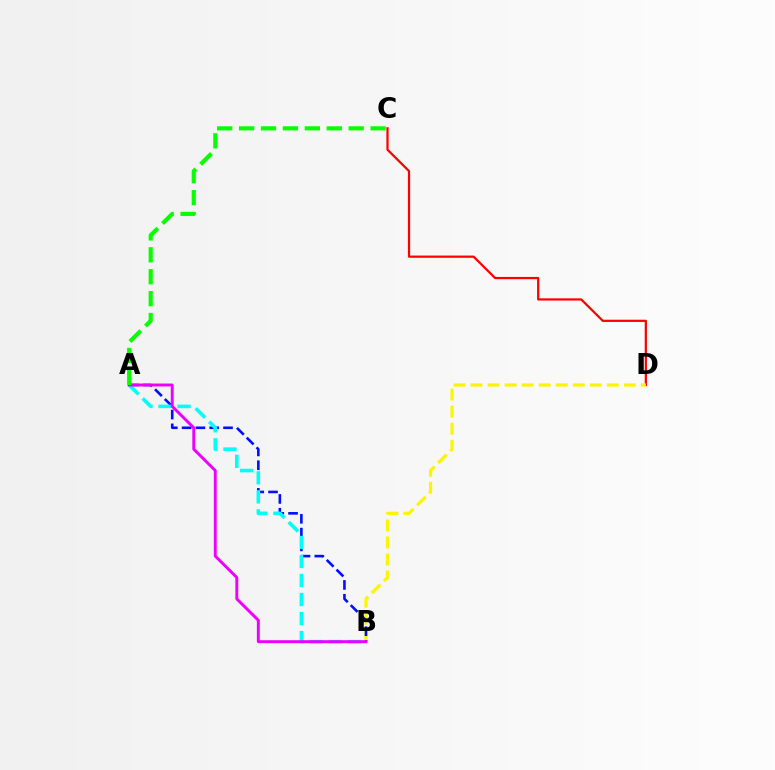{('C', 'D'): [{'color': '#ff0000', 'line_style': 'solid', 'thickness': 1.61}], ('B', 'D'): [{'color': '#fcf500', 'line_style': 'dashed', 'thickness': 2.31}], ('A', 'B'): [{'color': '#0010ff', 'line_style': 'dashed', 'thickness': 1.88}, {'color': '#00fff6', 'line_style': 'dashed', 'thickness': 2.58}, {'color': '#ee00ff', 'line_style': 'solid', 'thickness': 2.11}], ('A', 'C'): [{'color': '#08ff00', 'line_style': 'dashed', 'thickness': 2.98}]}